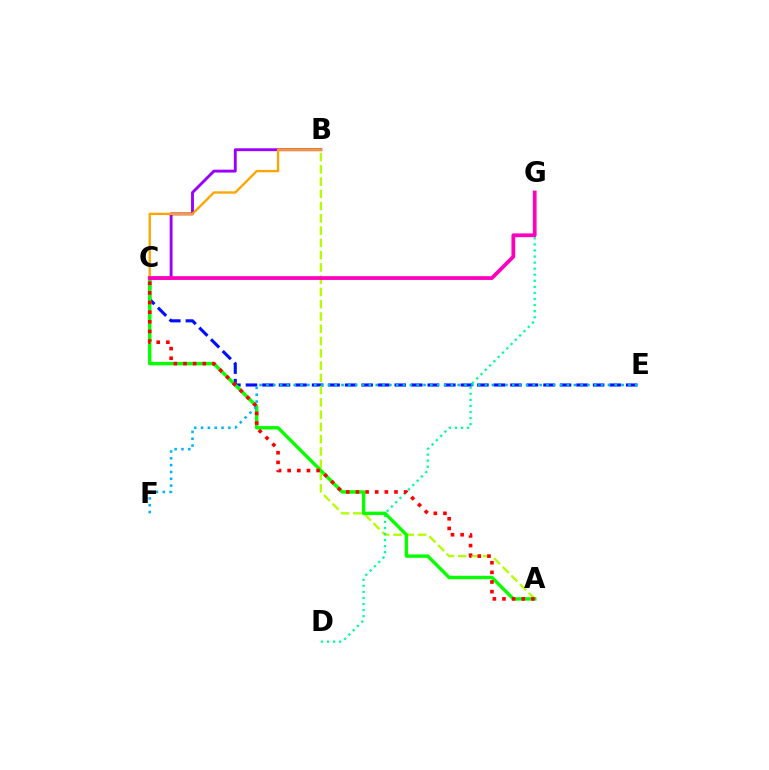{('B', 'C'): [{'color': '#9b00ff', 'line_style': 'solid', 'thickness': 2.07}, {'color': '#ffa500', 'line_style': 'solid', 'thickness': 1.68}], ('C', 'E'): [{'color': '#0010ff', 'line_style': 'dashed', 'thickness': 2.25}], ('A', 'B'): [{'color': '#b3ff00', 'line_style': 'dashed', 'thickness': 1.67}], ('D', 'G'): [{'color': '#00ff9d', 'line_style': 'dotted', 'thickness': 1.65}], ('A', 'C'): [{'color': '#08ff00', 'line_style': 'solid', 'thickness': 2.45}, {'color': '#ff0000', 'line_style': 'dotted', 'thickness': 2.62}], ('E', 'F'): [{'color': '#00b5ff', 'line_style': 'dotted', 'thickness': 1.86}], ('C', 'G'): [{'color': '#ff00bd', 'line_style': 'solid', 'thickness': 2.71}]}